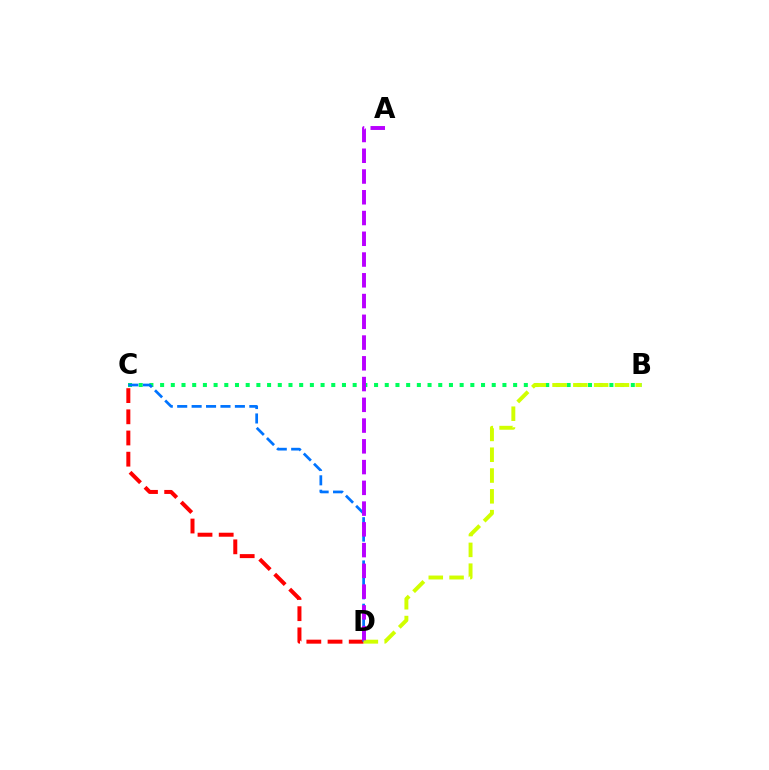{('B', 'C'): [{'color': '#00ff5c', 'line_style': 'dotted', 'thickness': 2.91}], ('C', 'D'): [{'color': '#ff0000', 'line_style': 'dashed', 'thickness': 2.88}, {'color': '#0074ff', 'line_style': 'dashed', 'thickness': 1.96}], ('B', 'D'): [{'color': '#d1ff00', 'line_style': 'dashed', 'thickness': 2.83}], ('A', 'D'): [{'color': '#b900ff', 'line_style': 'dashed', 'thickness': 2.82}]}